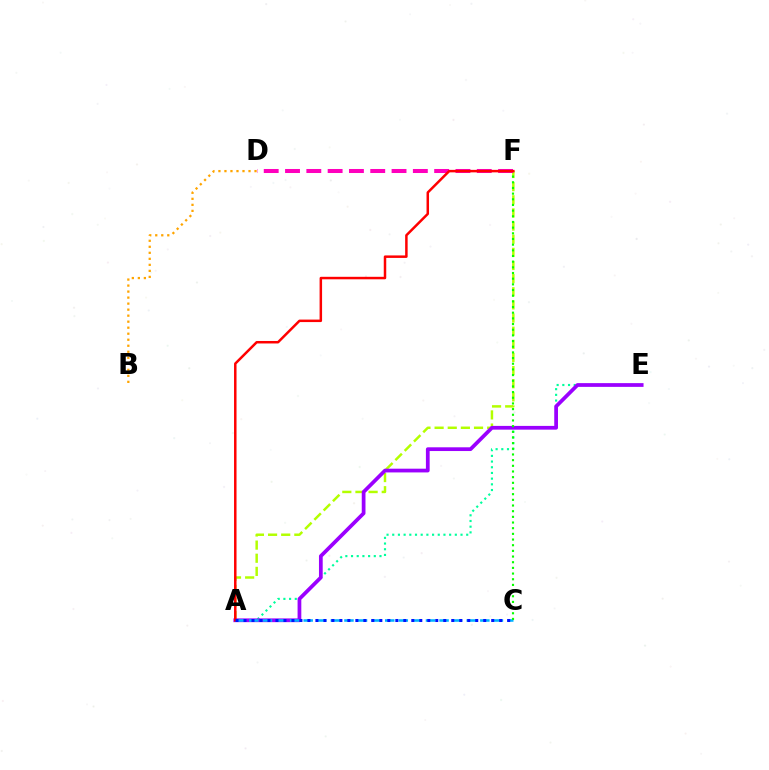{('A', 'F'): [{'color': '#b3ff00', 'line_style': 'dashed', 'thickness': 1.78}, {'color': '#ff0000', 'line_style': 'solid', 'thickness': 1.8}], ('A', 'E'): [{'color': '#00ff9d', 'line_style': 'dotted', 'thickness': 1.55}, {'color': '#9b00ff', 'line_style': 'solid', 'thickness': 2.69}], ('A', 'C'): [{'color': '#00b5ff', 'line_style': 'dashed', 'thickness': 1.85}, {'color': '#0010ff', 'line_style': 'dotted', 'thickness': 2.17}], ('C', 'F'): [{'color': '#08ff00', 'line_style': 'dotted', 'thickness': 1.54}], ('D', 'F'): [{'color': '#ff00bd', 'line_style': 'dashed', 'thickness': 2.89}], ('B', 'D'): [{'color': '#ffa500', 'line_style': 'dotted', 'thickness': 1.63}]}